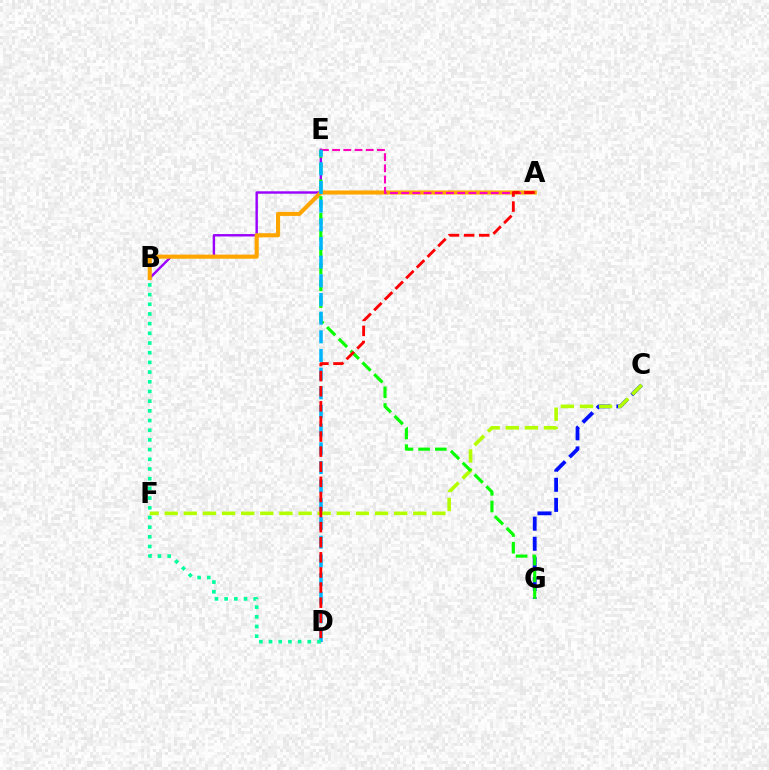{('B', 'E'): [{'color': '#9b00ff', 'line_style': 'solid', 'thickness': 1.74}], ('C', 'G'): [{'color': '#0010ff', 'line_style': 'dashed', 'thickness': 2.73}], ('A', 'B'): [{'color': '#ffa500', 'line_style': 'solid', 'thickness': 2.95}], ('A', 'E'): [{'color': '#ff00bd', 'line_style': 'dashed', 'thickness': 1.52}], ('C', 'F'): [{'color': '#b3ff00', 'line_style': 'dashed', 'thickness': 2.6}], ('E', 'G'): [{'color': '#08ff00', 'line_style': 'dashed', 'thickness': 2.27}], ('D', 'E'): [{'color': '#00b5ff', 'line_style': 'dashed', 'thickness': 2.54}], ('A', 'D'): [{'color': '#ff0000', 'line_style': 'dashed', 'thickness': 2.05}], ('B', 'D'): [{'color': '#00ff9d', 'line_style': 'dotted', 'thickness': 2.63}]}